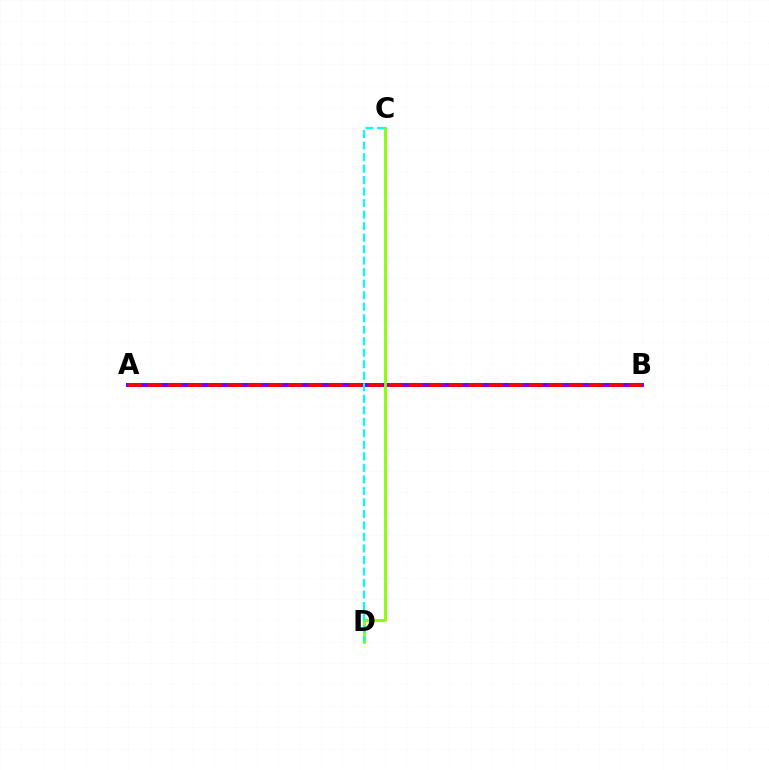{('A', 'B'): [{'color': '#7200ff', 'line_style': 'solid', 'thickness': 2.86}, {'color': '#ff0000', 'line_style': 'dashed', 'thickness': 2.72}], ('C', 'D'): [{'color': '#84ff00', 'line_style': 'solid', 'thickness': 2.04}, {'color': '#00fff6', 'line_style': 'dashed', 'thickness': 1.56}]}